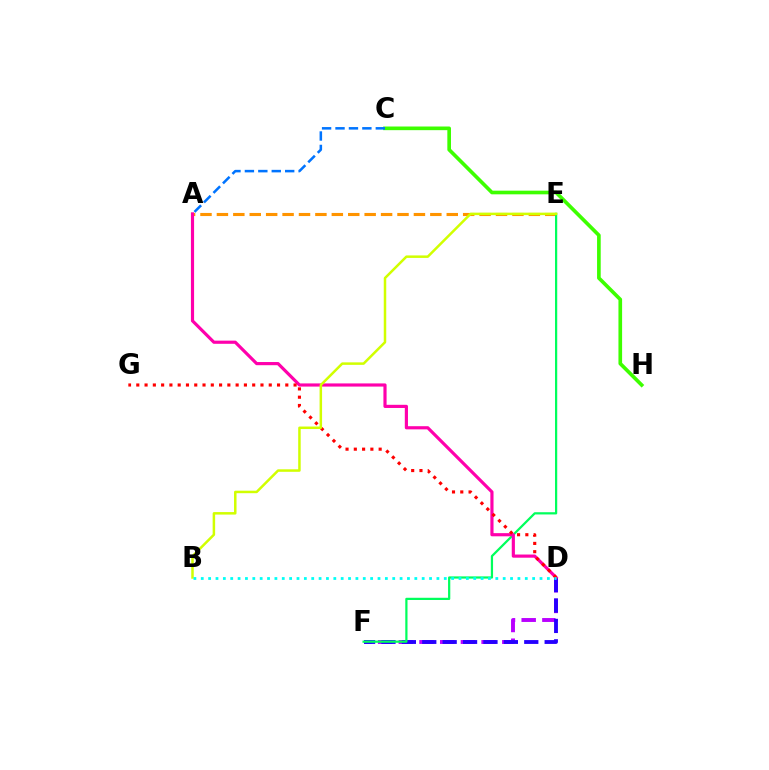{('D', 'F'): [{'color': '#b900ff', 'line_style': 'dashed', 'thickness': 2.81}, {'color': '#2500ff', 'line_style': 'dashed', 'thickness': 2.77}], ('C', 'H'): [{'color': '#3dff00', 'line_style': 'solid', 'thickness': 2.63}], ('A', 'C'): [{'color': '#0074ff', 'line_style': 'dashed', 'thickness': 1.82}], ('A', 'E'): [{'color': '#ff9400', 'line_style': 'dashed', 'thickness': 2.23}], ('E', 'F'): [{'color': '#00ff5c', 'line_style': 'solid', 'thickness': 1.61}], ('A', 'D'): [{'color': '#ff00ac', 'line_style': 'solid', 'thickness': 2.28}], ('D', 'G'): [{'color': '#ff0000', 'line_style': 'dotted', 'thickness': 2.25}], ('B', 'E'): [{'color': '#d1ff00', 'line_style': 'solid', 'thickness': 1.8}], ('B', 'D'): [{'color': '#00fff6', 'line_style': 'dotted', 'thickness': 2.0}]}